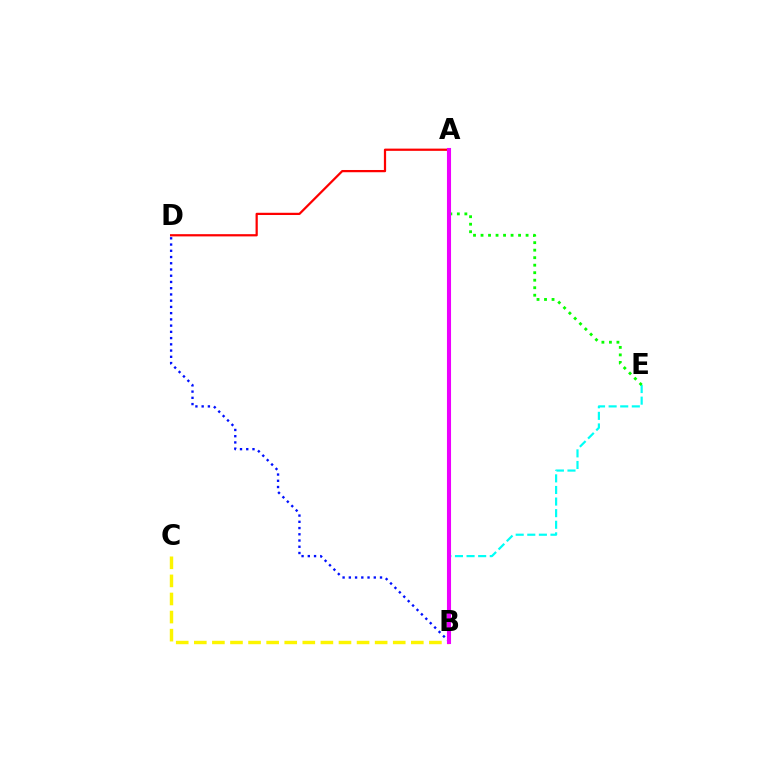{('B', 'C'): [{'color': '#fcf500', 'line_style': 'dashed', 'thickness': 2.46}], ('B', 'E'): [{'color': '#00fff6', 'line_style': 'dashed', 'thickness': 1.58}], ('B', 'D'): [{'color': '#0010ff', 'line_style': 'dotted', 'thickness': 1.69}], ('A', 'E'): [{'color': '#08ff00', 'line_style': 'dotted', 'thickness': 2.04}], ('A', 'D'): [{'color': '#ff0000', 'line_style': 'solid', 'thickness': 1.61}], ('A', 'B'): [{'color': '#ee00ff', 'line_style': 'solid', 'thickness': 2.94}]}